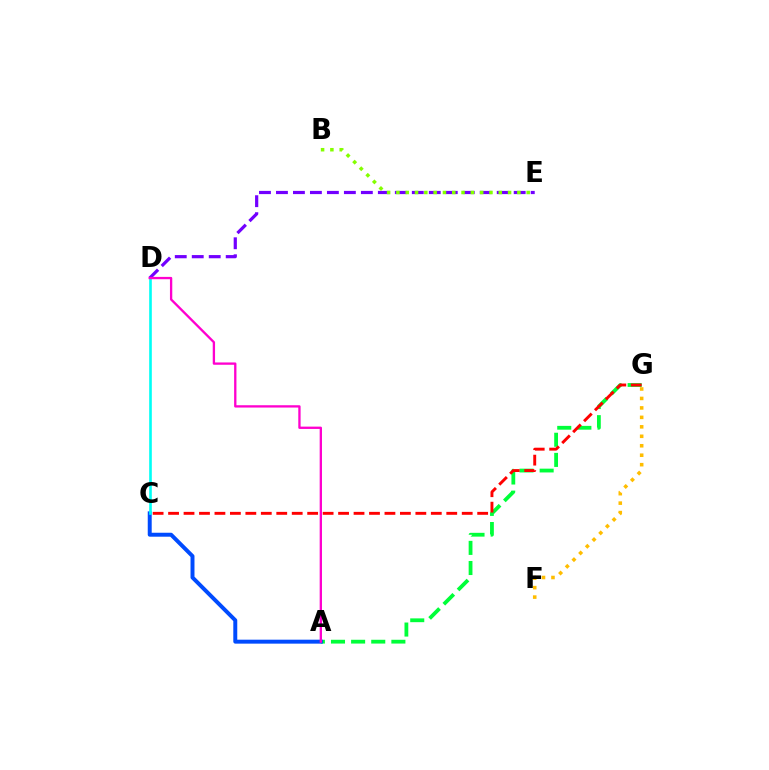{('A', 'G'): [{'color': '#00ff39', 'line_style': 'dashed', 'thickness': 2.73}], ('A', 'C'): [{'color': '#004bff', 'line_style': 'solid', 'thickness': 2.85}], ('D', 'E'): [{'color': '#7200ff', 'line_style': 'dashed', 'thickness': 2.31}], ('C', 'D'): [{'color': '#00fff6', 'line_style': 'solid', 'thickness': 1.89}], ('C', 'G'): [{'color': '#ff0000', 'line_style': 'dashed', 'thickness': 2.1}], ('B', 'E'): [{'color': '#84ff00', 'line_style': 'dotted', 'thickness': 2.53}], ('A', 'D'): [{'color': '#ff00cf', 'line_style': 'solid', 'thickness': 1.67}], ('F', 'G'): [{'color': '#ffbd00', 'line_style': 'dotted', 'thickness': 2.57}]}